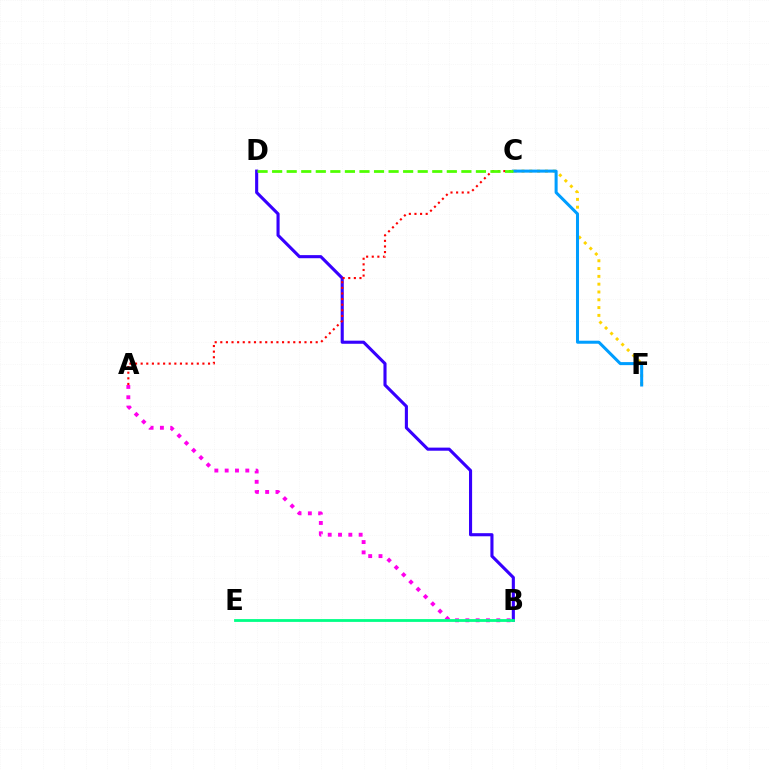{('C', 'F'): [{'color': '#ffd500', 'line_style': 'dotted', 'thickness': 2.12}, {'color': '#009eff', 'line_style': 'solid', 'thickness': 2.18}], ('B', 'D'): [{'color': '#3700ff', 'line_style': 'solid', 'thickness': 2.23}], ('A', 'B'): [{'color': '#ff00ed', 'line_style': 'dotted', 'thickness': 2.8}], ('A', 'C'): [{'color': '#ff0000', 'line_style': 'dotted', 'thickness': 1.52}], ('C', 'D'): [{'color': '#4fff00', 'line_style': 'dashed', 'thickness': 1.98}], ('B', 'E'): [{'color': '#00ff86', 'line_style': 'solid', 'thickness': 2.01}]}